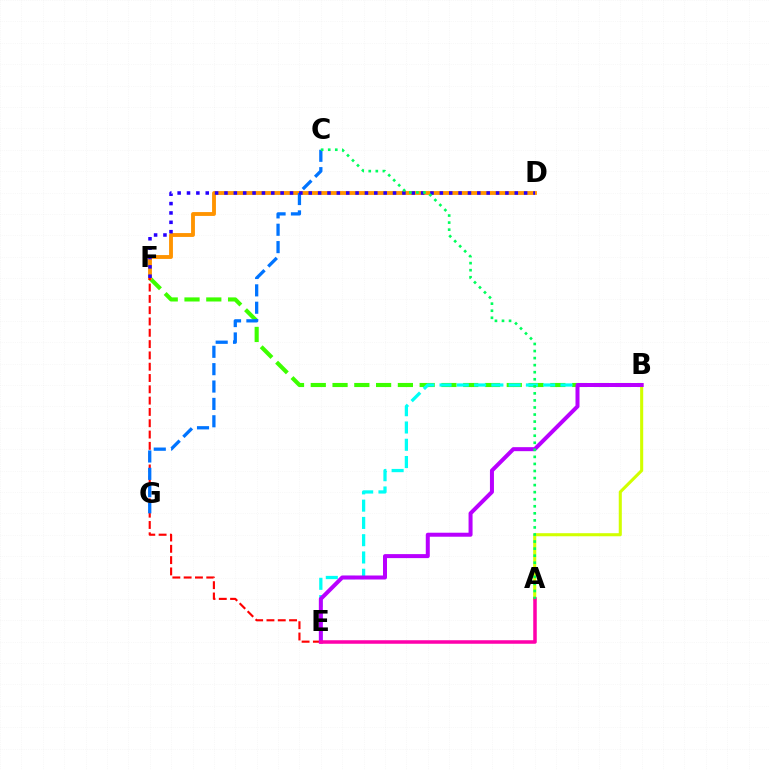{('B', 'F'): [{'color': '#3dff00', 'line_style': 'dashed', 'thickness': 2.96}], ('D', 'F'): [{'color': '#ff9400', 'line_style': 'solid', 'thickness': 2.77}, {'color': '#2500ff', 'line_style': 'dotted', 'thickness': 2.54}], ('A', 'B'): [{'color': '#d1ff00', 'line_style': 'solid', 'thickness': 2.21}], ('E', 'F'): [{'color': '#ff0000', 'line_style': 'dashed', 'thickness': 1.54}], ('B', 'E'): [{'color': '#00fff6', 'line_style': 'dashed', 'thickness': 2.35}, {'color': '#b900ff', 'line_style': 'solid', 'thickness': 2.88}], ('C', 'G'): [{'color': '#0074ff', 'line_style': 'dashed', 'thickness': 2.36}], ('A', 'E'): [{'color': '#ff00ac', 'line_style': 'solid', 'thickness': 2.54}], ('A', 'C'): [{'color': '#00ff5c', 'line_style': 'dotted', 'thickness': 1.92}]}